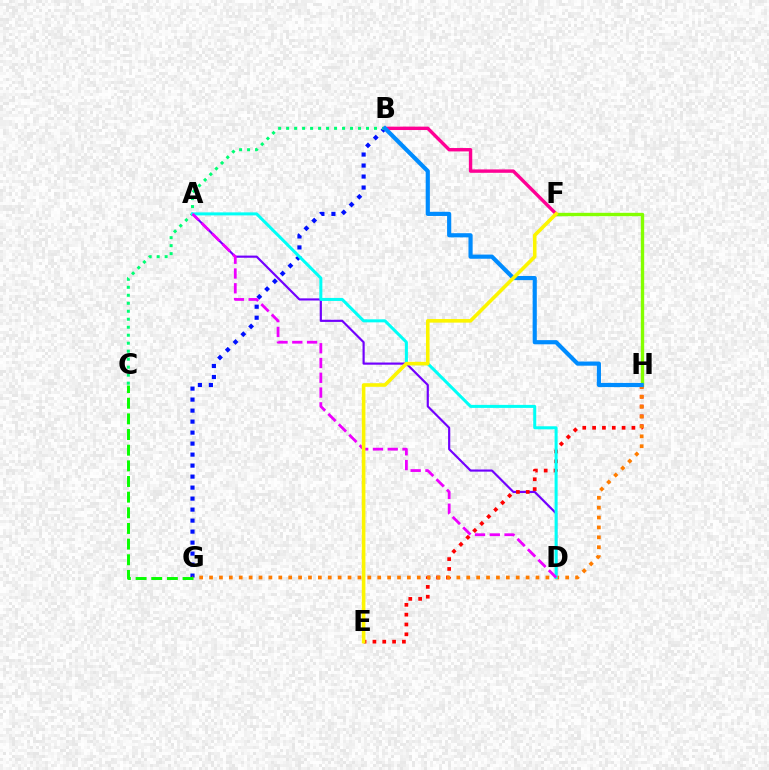{('F', 'H'): [{'color': '#84ff00', 'line_style': 'solid', 'thickness': 2.43}], ('A', 'D'): [{'color': '#7200ff', 'line_style': 'solid', 'thickness': 1.56}, {'color': '#00fff6', 'line_style': 'solid', 'thickness': 2.17}, {'color': '#ee00ff', 'line_style': 'dashed', 'thickness': 2.01}], ('B', 'G'): [{'color': '#0010ff', 'line_style': 'dotted', 'thickness': 2.99}], ('E', 'H'): [{'color': '#ff0000', 'line_style': 'dotted', 'thickness': 2.67}], ('B', 'C'): [{'color': '#00ff74', 'line_style': 'dotted', 'thickness': 2.17}], ('G', 'H'): [{'color': '#ff7c00', 'line_style': 'dotted', 'thickness': 2.69}], ('B', 'F'): [{'color': '#ff0094', 'line_style': 'solid', 'thickness': 2.44}], ('B', 'H'): [{'color': '#008cff', 'line_style': 'solid', 'thickness': 3.0}], ('C', 'G'): [{'color': '#08ff00', 'line_style': 'dashed', 'thickness': 2.13}], ('E', 'F'): [{'color': '#fcf500', 'line_style': 'solid', 'thickness': 2.59}]}